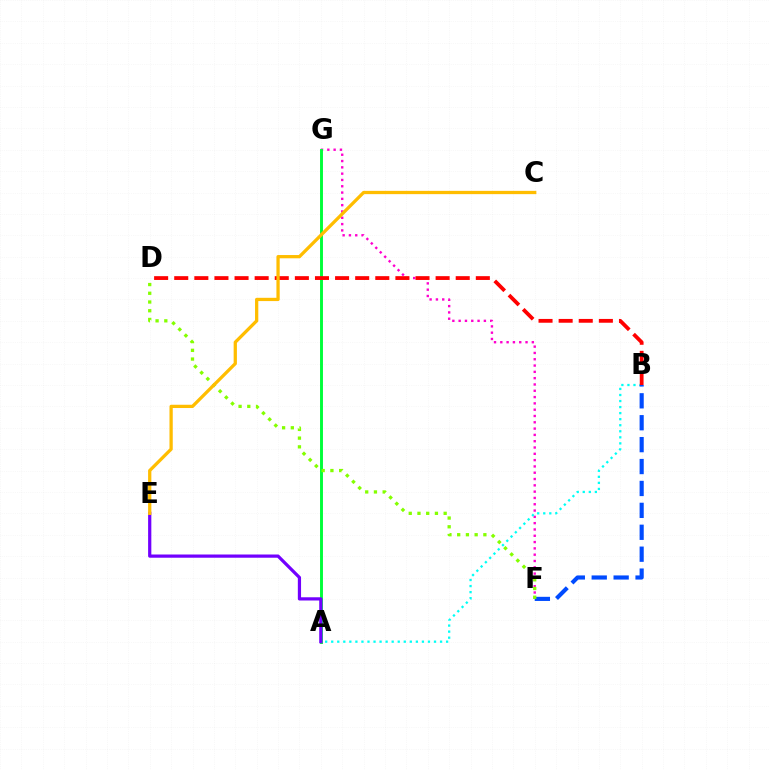{('F', 'G'): [{'color': '#ff00cf', 'line_style': 'dotted', 'thickness': 1.71}], ('A', 'G'): [{'color': '#00ff39', 'line_style': 'solid', 'thickness': 2.1}], ('A', 'B'): [{'color': '#00fff6', 'line_style': 'dotted', 'thickness': 1.64}], ('B', 'D'): [{'color': '#ff0000', 'line_style': 'dashed', 'thickness': 2.73}], ('B', 'F'): [{'color': '#004bff', 'line_style': 'dashed', 'thickness': 2.98}], ('D', 'F'): [{'color': '#84ff00', 'line_style': 'dotted', 'thickness': 2.37}], ('A', 'E'): [{'color': '#7200ff', 'line_style': 'solid', 'thickness': 2.32}], ('C', 'E'): [{'color': '#ffbd00', 'line_style': 'solid', 'thickness': 2.35}]}